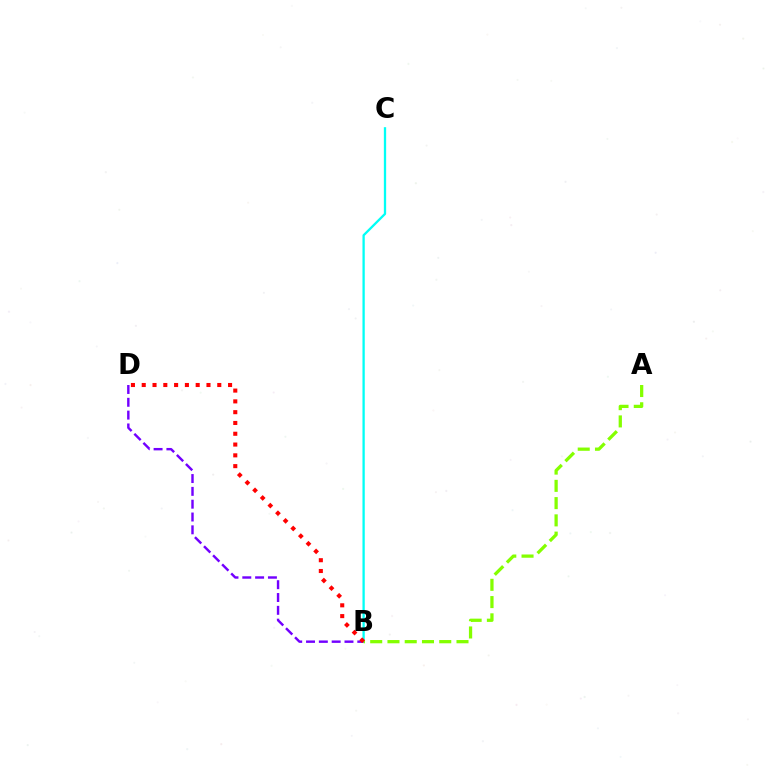{('B', 'C'): [{'color': '#00fff6', 'line_style': 'solid', 'thickness': 1.66}], ('B', 'D'): [{'color': '#7200ff', 'line_style': 'dashed', 'thickness': 1.74}, {'color': '#ff0000', 'line_style': 'dotted', 'thickness': 2.93}], ('A', 'B'): [{'color': '#84ff00', 'line_style': 'dashed', 'thickness': 2.34}]}